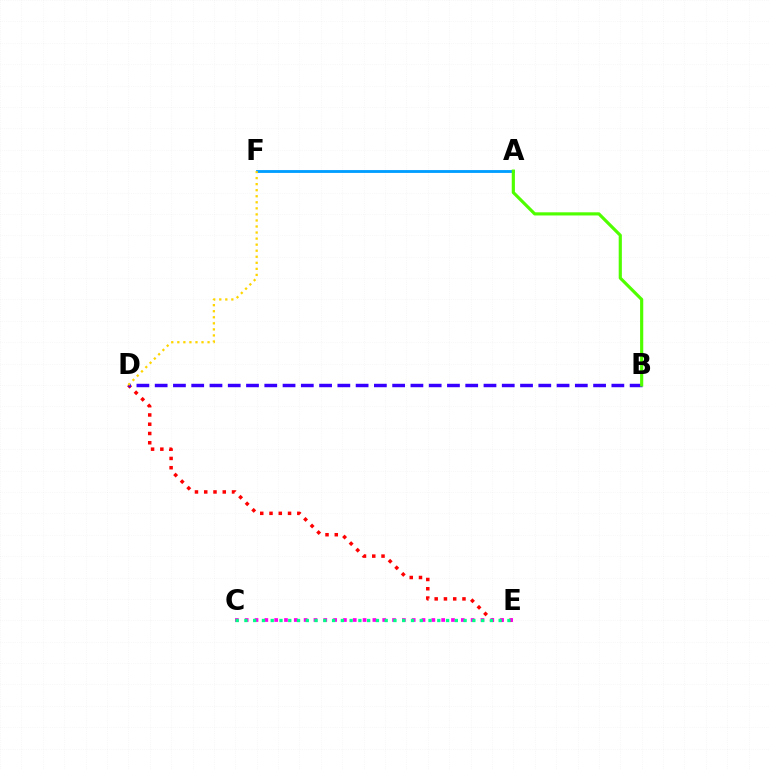{('A', 'F'): [{'color': '#009eff', 'line_style': 'solid', 'thickness': 2.05}], ('D', 'E'): [{'color': '#ff0000', 'line_style': 'dotted', 'thickness': 2.52}], ('B', 'D'): [{'color': '#3700ff', 'line_style': 'dashed', 'thickness': 2.48}], ('C', 'E'): [{'color': '#ff00ed', 'line_style': 'dotted', 'thickness': 2.67}, {'color': '#00ff86', 'line_style': 'dotted', 'thickness': 2.38}], ('A', 'B'): [{'color': '#4fff00', 'line_style': 'solid', 'thickness': 2.28}], ('D', 'F'): [{'color': '#ffd500', 'line_style': 'dotted', 'thickness': 1.64}]}